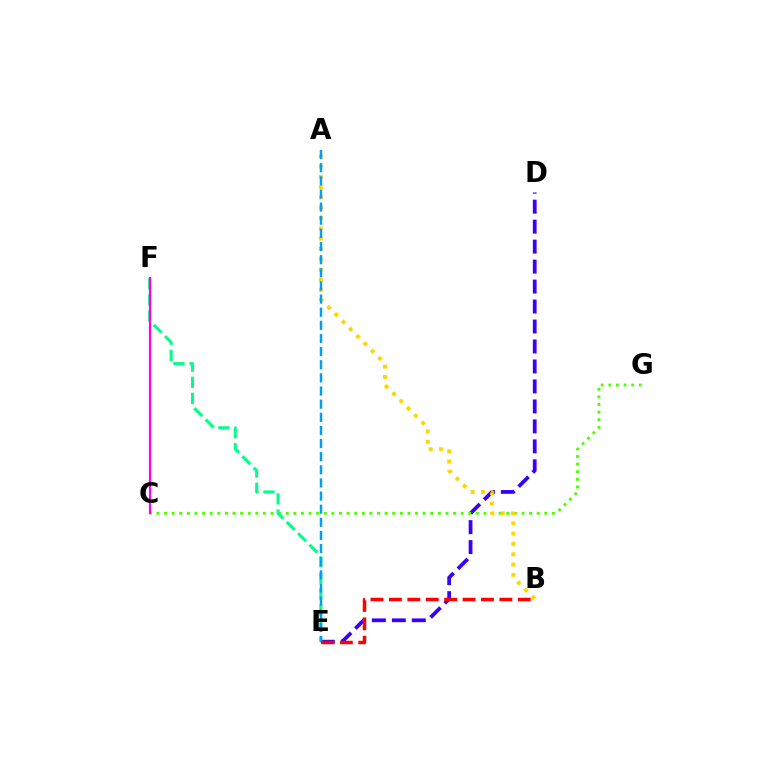{('D', 'E'): [{'color': '#3700ff', 'line_style': 'dashed', 'thickness': 2.71}], ('C', 'G'): [{'color': '#4fff00', 'line_style': 'dotted', 'thickness': 2.07}], ('E', 'F'): [{'color': '#00ff86', 'line_style': 'dashed', 'thickness': 2.19}], ('A', 'B'): [{'color': '#ffd500', 'line_style': 'dotted', 'thickness': 2.8}], ('C', 'F'): [{'color': '#ff00ed', 'line_style': 'solid', 'thickness': 1.59}], ('A', 'E'): [{'color': '#009eff', 'line_style': 'dashed', 'thickness': 1.78}], ('B', 'E'): [{'color': '#ff0000', 'line_style': 'dashed', 'thickness': 2.5}]}